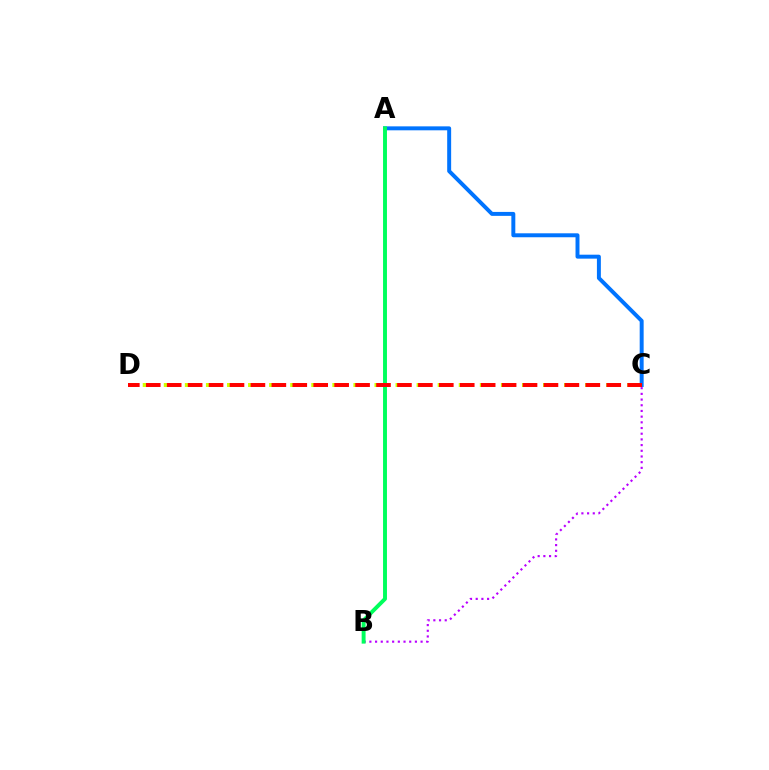{('B', 'C'): [{'color': '#b900ff', 'line_style': 'dotted', 'thickness': 1.55}], ('C', 'D'): [{'color': '#d1ff00', 'line_style': 'dashed', 'thickness': 2.86}, {'color': '#ff0000', 'line_style': 'dashed', 'thickness': 2.84}], ('A', 'C'): [{'color': '#0074ff', 'line_style': 'solid', 'thickness': 2.85}], ('A', 'B'): [{'color': '#00ff5c', 'line_style': 'solid', 'thickness': 2.82}]}